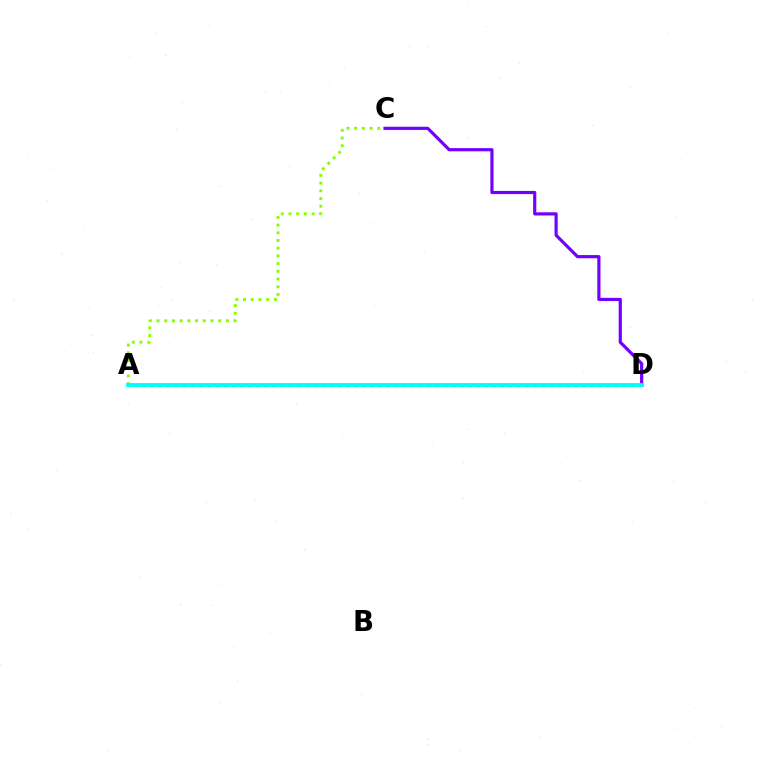{('A', 'D'): [{'color': '#ff0000', 'line_style': 'dotted', 'thickness': 2.21}, {'color': '#00fff6', 'line_style': 'solid', 'thickness': 2.77}], ('C', 'D'): [{'color': '#7200ff', 'line_style': 'solid', 'thickness': 2.29}], ('A', 'C'): [{'color': '#84ff00', 'line_style': 'dotted', 'thickness': 2.09}]}